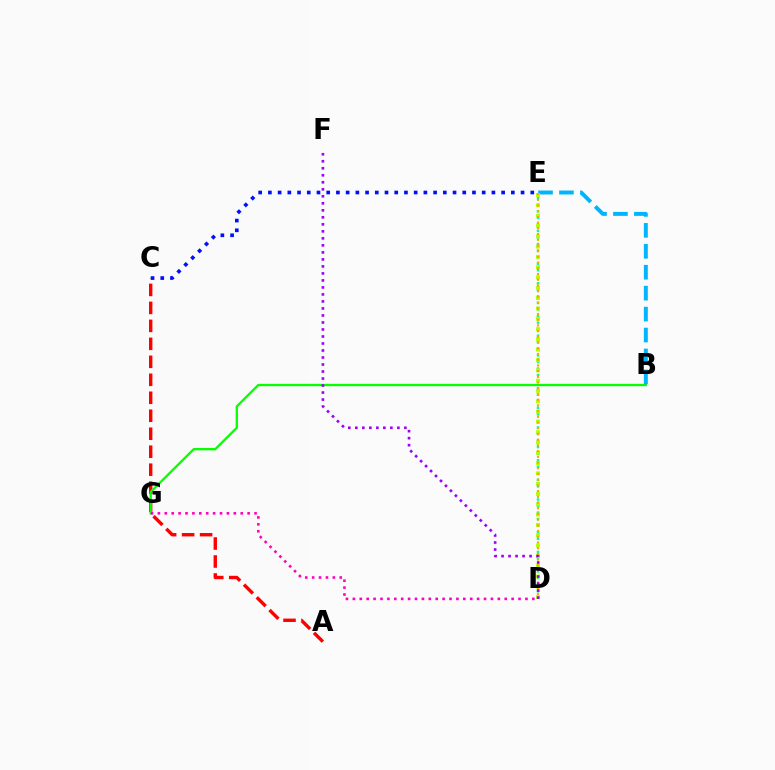{('D', 'E'): [{'color': '#00ff9d', 'line_style': 'dotted', 'thickness': 1.78}, {'color': '#b3ff00', 'line_style': 'dotted', 'thickness': 2.8}, {'color': '#ffa500', 'line_style': 'dotted', 'thickness': 1.55}], ('A', 'C'): [{'color': '#ff0000', 'line_style': 'dashed', 'thickness': 2.44}], ('B', 'G'): [{'color': '#08ff00', 'line_style': 'solid', 'thickness': 1.66}], ('B', 'E'): [{'color': '#00b5ff', 'line_style': 'dashed', 'thickness': 2.84}], ('C', 'E'): [{'color': '#0010ff', 'line_style': 'dotted', 'thickness': 2.64}], ('D', 'F'): [{'color': '#9b00ff', 'line_style': 'dotted', 'thickness': 1.9}], ('D', 'G'): [{'color': '#ff00bd', 'line_style': 'dotted', 'thickness': 1.88}]}